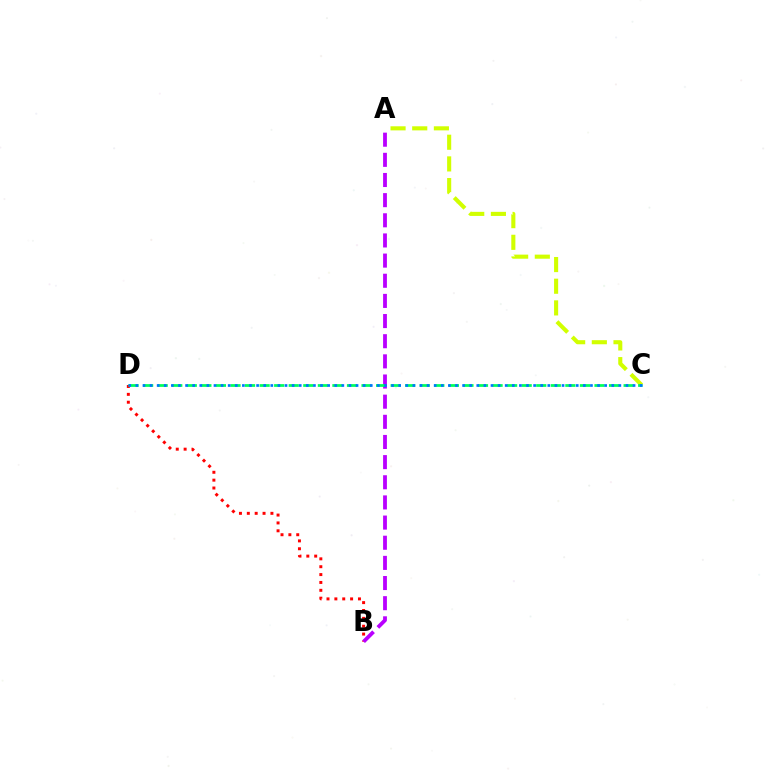{('A', 'C'): [{'color': '#d1ff00', 'line_style': 'dashed', 'thickness': 2.94}], ('B', 'D'): [{'color': '#ff0000', 'line_style': 'dotted', 'thickness': 2.14}], ('A', 'B'): [{'color': '#b900ff', 'line_style': 'dashed', 'thickness': 2.74}], ('C', 'D'): [{'color': '#00ff5c', 'line_style': 'dashed', 'thickness': 1.98}, {'color': '#0074ff', 'line_style': 'dotted', 'thickness': 1.93}]}